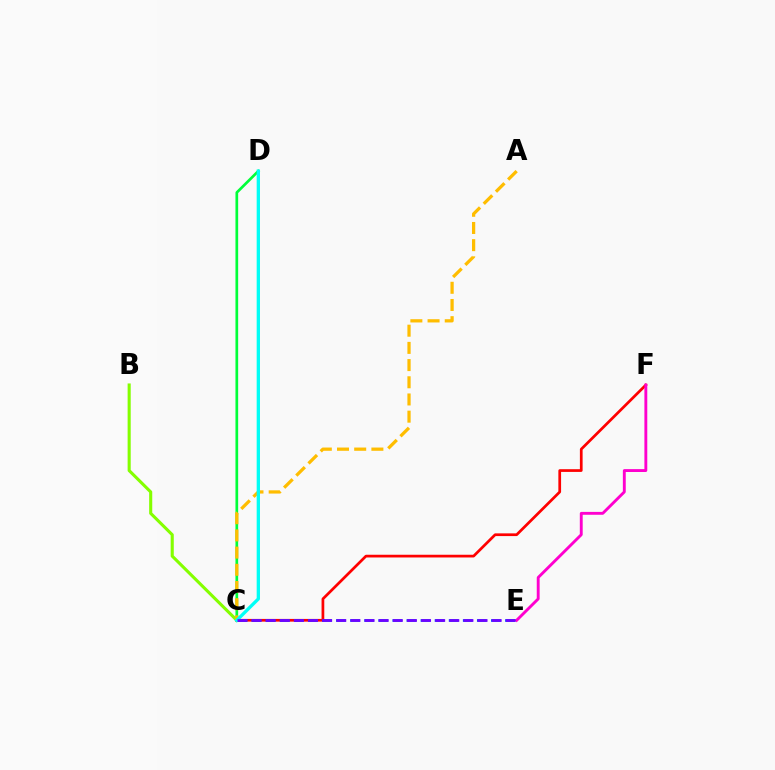{('C', 'D'): [{'color': '#00ff39', 'line_style': 'solid', 'thickness': 1.94}, {'color': '#00fff6', 'line_style': 'solid', 'thickness': 2.38}], ('C', 'F'): [{'color': '#ff0000', 'line_style': 'solid', 'thickness': 1.96}], ('B', 'C'): [{'color': '#84ff00', 'line_style': 'solid', 'thickness': 2.23}], ('A', 'C'): [{'color': '#ffbd00', 'line_style': 'dashed', 'thickness': 2.34}], ('E', 'F'): [{'color': '#ff00cf', 'line_style': 'solid', 'thickness': 2.07}], ('C', 'E'): [{'color': '#004bff', 'line_style': 'dashed', 'thickness': 1.91}, {'color': '#7200ff', 'line_style': 'dashed', 'thickness': 1.92}]}